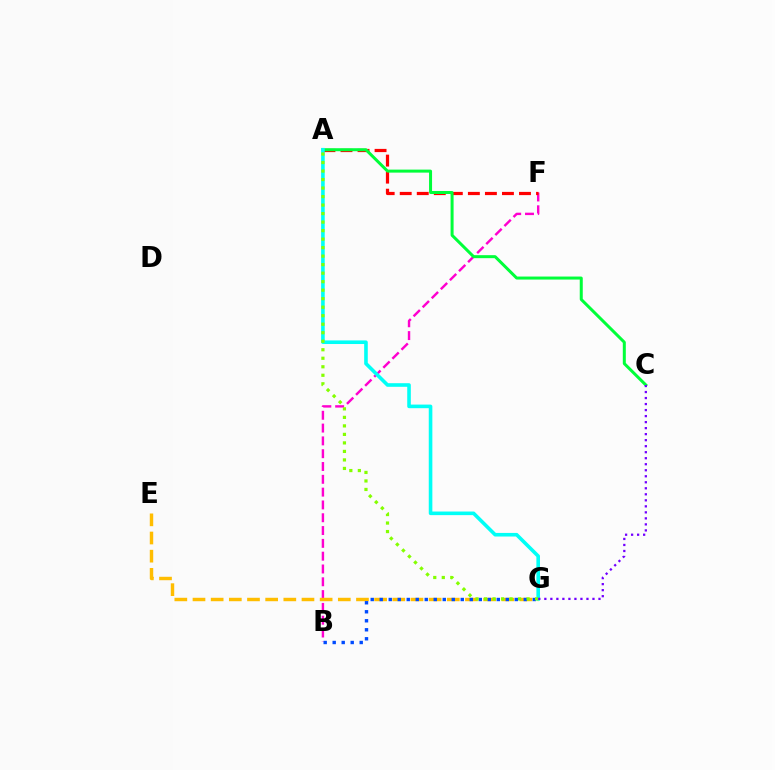{('B', 'F'): [{'color': '#ff00cf', 'line_style': 'dashed', 'thickness': 1.74}], ('A', 'F'): [{'color': '#ff0000', 'line_style': 'dashed', 'thickness': 2.31}], ('E', 'G'): [{'color': '#ffbd00', 'line_style': 'dashed', 'thickness': 2.47}], ('B', 'G'): [{'color': '#004bff', 'line_style': 'dotted', 'thickness': 2.45}], ('A', 'C'): [{'color': '#00ff39', 'line_style': 'solid', 'thickness': 2.16}], ('A', 'G'): [{'color': '#00fff6', 'line_style': 'solid', 'thickness': 2.59}, {'color': '#84ff00', 'line_style': 'dotted', 'thickness': 2.31}], ('C', 'G'): [{'color': '#7200ff', 'line_style': 'dotted', 'thickness': 1.63}]}